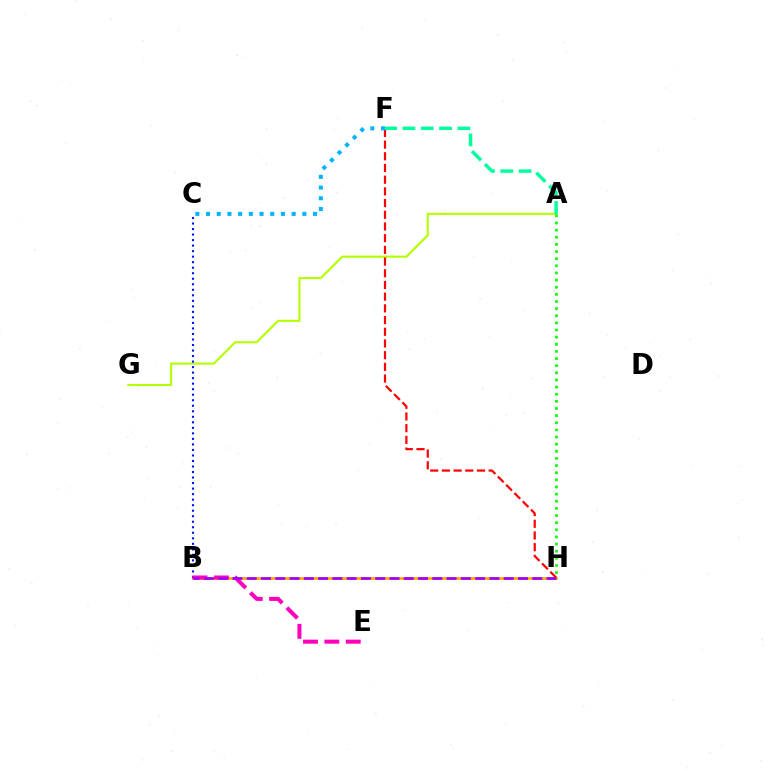{('A', 'G'): [{'color': '#b3ff00', 'line_style': 'solid', 'thickness': 1.51}], ('B', 'H'): [{'color': '#ffa500', 'line_style': 'solid', 'thickness': 1.93}, {'color': '#9b00ff', 'line_style': 'dashed', 'thickness': 1.94}], ('F', 'H'): [{'color': '#ff0000', 'line_style': 'dashed', 'thickness': 1.59}], ('A', 'H'): [{'color': '#08ff00', 'line_style': 'dotted', 'thickness': 1.94}], ('B', 'C'): [{'color': '#0010ff', 'line_style': 'dotted', 'thickness': 1.5}], ('B', 'E'): [{'color': '#ff00bd', 'line_style': 'dashed', 'thickness': 2.9}], ('A', 'F'): [{'color': '#00ff9d', 'line_style': 'dashed', 'thickness': 2.49}], ('C', 'F'): [{'color': '#00b5ff', 'line_style': 'dotted', 'thickness': 2.91}]}